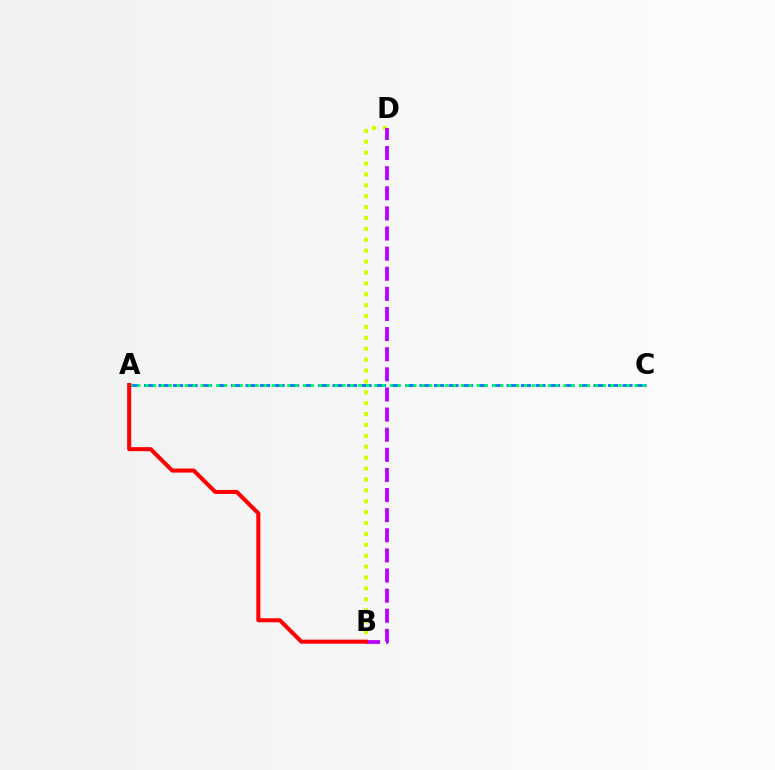{('B', 'D'): [{'color': '#d1ff00', 'line_style': 'dotted', 'thickness': 2.96}, {'color': '#b900ff', 'line_style': 'dashed', 'thickness': 2.73}], ('A', 'C'): [{'color': '#0074ff', 'line_style': 'dashed', 'thickness': 1.97}, {'color': '#00ff5c', 'line_style': 'dotted', 'thickness': 2.14}], ('A', 'B'): [{'color': '#ff0000', 'line_style': 'solid', 'thickness': 2.91}]}